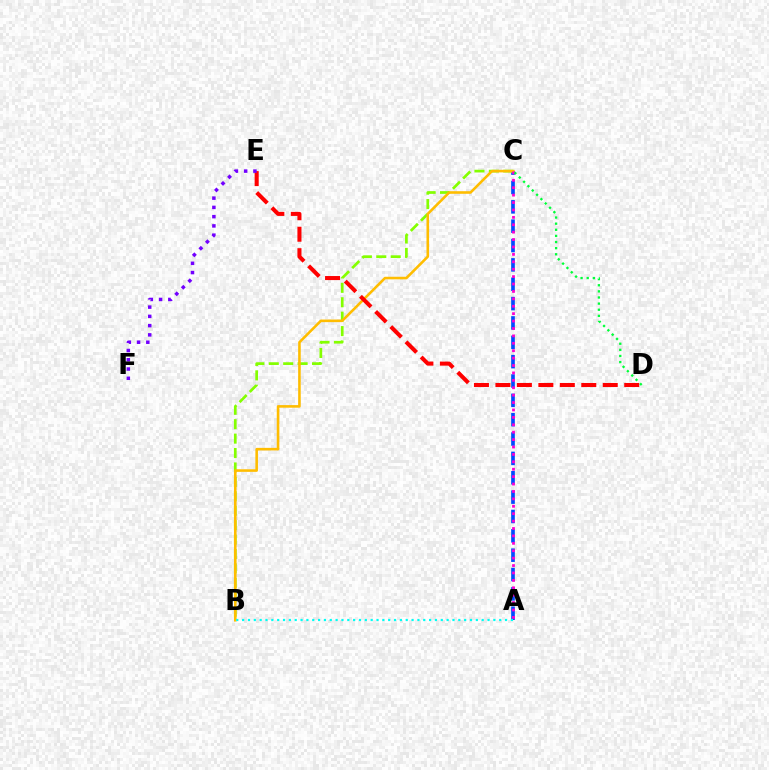{('A', 'C'): [{'color': '#004bff', 'line_style': 'dashed', 'thickness': 2.63}, {'color': '#ff00cf', 'line_style': 'dotted', 'thickness': 2.01}], ('B', 'C'): [{'color': '#84ff00', 'line_style': 'dashed', 'thickness': 1.96}, {'color': '#ffbd00', 'line_style': 'solid', 'thickness': 1.86}], ('D', 'E'): [{'color': '#ff0000', 'line_style': 'dashed', 'thickness': 2.92}], ('E', 'F'): [{'color': '#7200ff', 'line_style': 'dotted', 'thickness': 2.51}], ('A', 'B'): [{'color': '#00fff6', 'line_style': 'dotted', 'thickness': 1.59}], ('C', 'D'): [{'color': '#00ff39', 'line_style': 'dotted', 'thickness': 1.66}]}